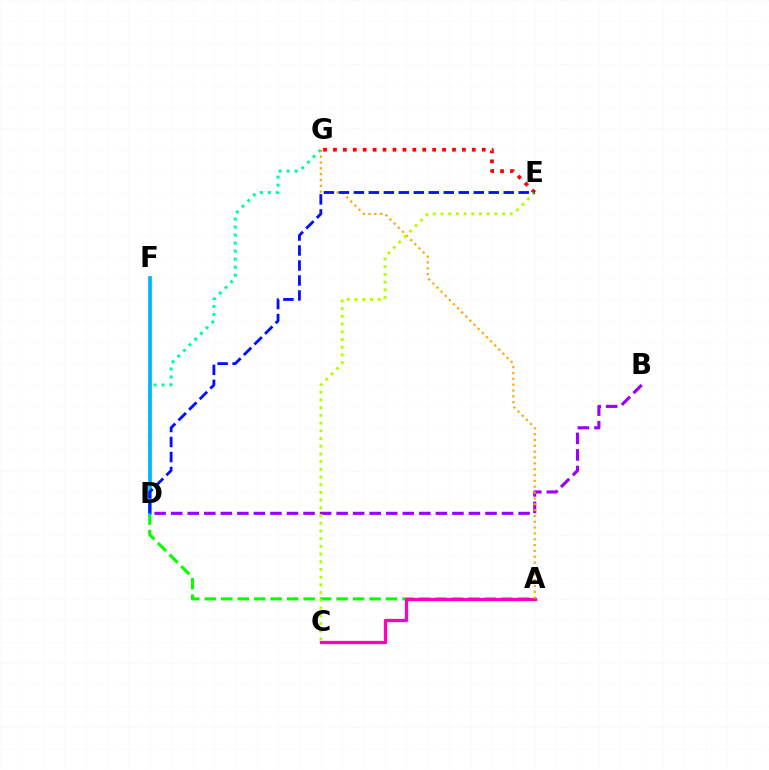{('A', 'D'): [{'color': '#08ff00', 'line_style': 'dashed', 'thickness': 2.24}], ('E', 'G'): [{'color': '#ff0000', 'line_style': 'dotted', 'thickness': 2.7}], ('A', 'C'): [{'color': '#ff00bd', 'line_style': 'solid', 'thickness': 2.36}], ('B', 'D'): [{'color': '#9b00ff', 'line_style': 'dashed', 'thickness': 2.25}], ('D', 'G'): [{'color': '#00ff9d', 'line_style': 'dotted', 'thickness': 2.18}], ('A', 'G'): [{'color': '#ffa500', 'line_style': 'dotted', 'thickness': 1.59}], ('C', 'E'): [{'color': '#b3ff00', 'line_style': 'dotted', 'thickness': 2.09}], ('D', 'F'): [{'color': '#00b5ff', 'line_style': 'solid', 'thickness': 2.67}], ('D', 'E'): [{'color': '#0010ff', 'line_style': 'dashed', 'thickness': 2.04}]}